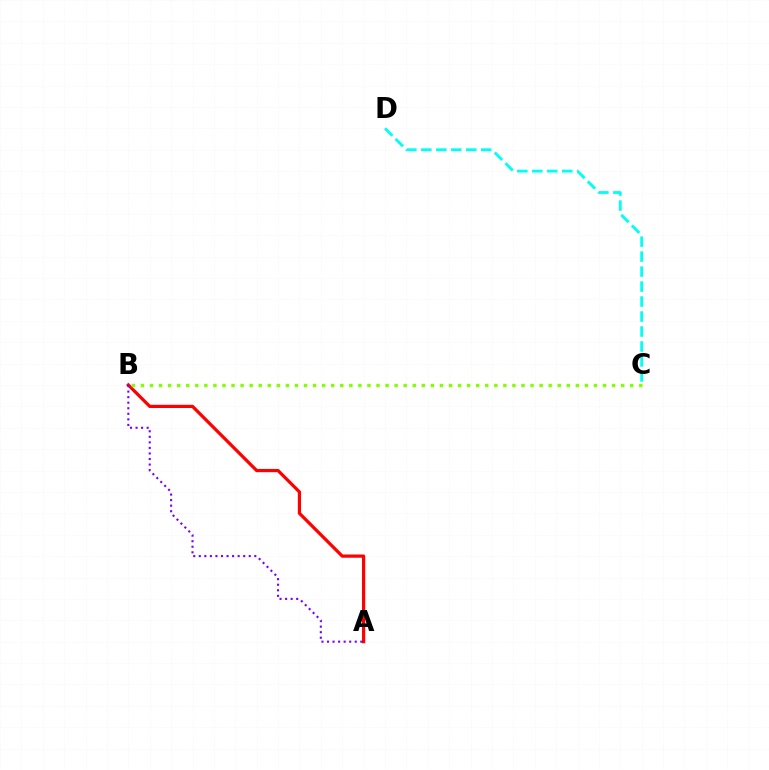{('A', 'B'): [{'color': '#ff0000', 'line_style': 'solid', 'thickness': 2.32}, {'color': '#7200ff', 'line_style': 'dotted', 'thickness': 1.51}], ('B', 'C'): [{'color': '#84ff00', 'line_style': 'dotted', 'thickness': 2.46}], ('C', 'D'): [{'color': '#00fff6', 'line_style': 'dashed', 'thickness': 2.04}]}